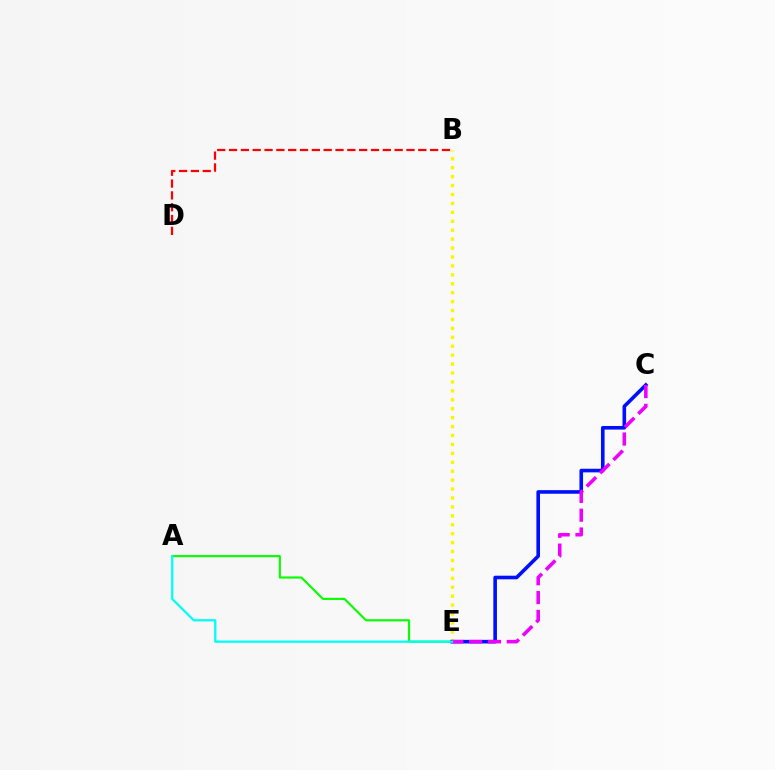{('A', 'E'): [{'color': '#08ff00', 'line_style': 'solid', 'thickness': 1.54}, {'color': '#00fff6', 'line_style': 'solid', 'thickness': 1.64}], ('B', 'E'): [{'color': '#fcf500', 'line_style': 'dotted', 'thickness': 2.43}], ('B', 'D'): [{'color': '#ff0000', 'line_style': 'dashed', 'thickness': 1.61}], ('C', 'E'): [{'color': '#0010ff', 'line_style': 'solid', 'thickness': 2.6}, {'color': '#ee00ff', 'line_style': 'dashed', 'thickness': 2.56}]}